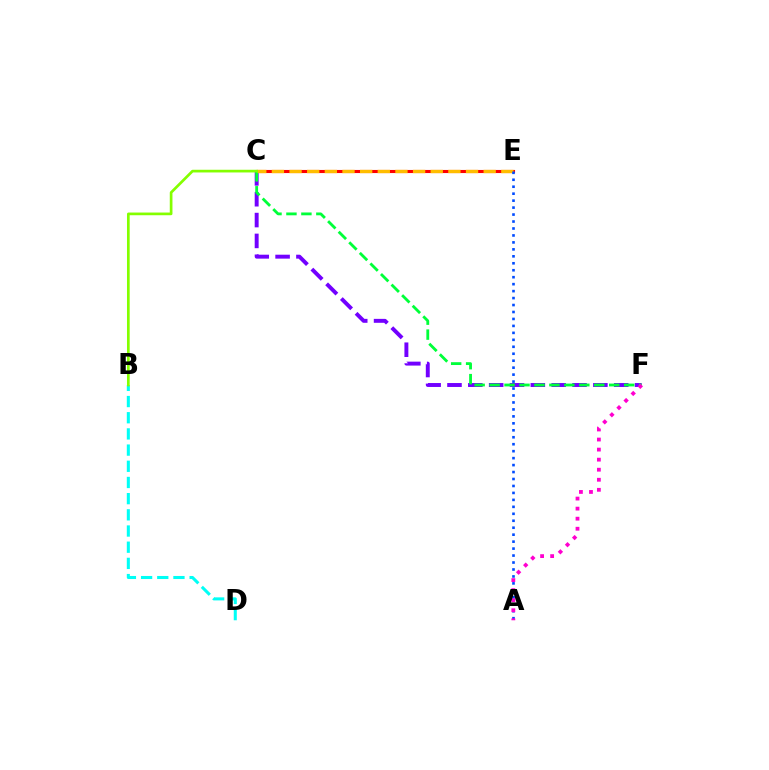{('C', 'F'): [{'color': '#7200ff', 'line_style': 'dashed', 'thickness': 2.83}, {'color': '#00ff39', 'line_style': 'dashed', 'thickness': 2.03}], ('C', 'E'): [{'color': '#ff0000', 'line_style': 'solid', 'thickness': 2.23}, {'color': '#ffbd00', 'line_style': 'dashed', 'thickness': 2.4}], ('B', 'D'): [{'color': '#00fff6', 'line_style': 'dashed', 'thickness': 2.2}], ('B', 'C'): [{'color': '#84ff00', 'line_style': 'solid', 'thickness': 1.94}], ('A', 'E'): [{'color': '#004bff', 'line_style': 'dotted', 'thickness': 1.89}], ('A', 'F'): [{'color': '#ff00cf', 'line_style': 'dotted', 'thickness': 2.73}]}